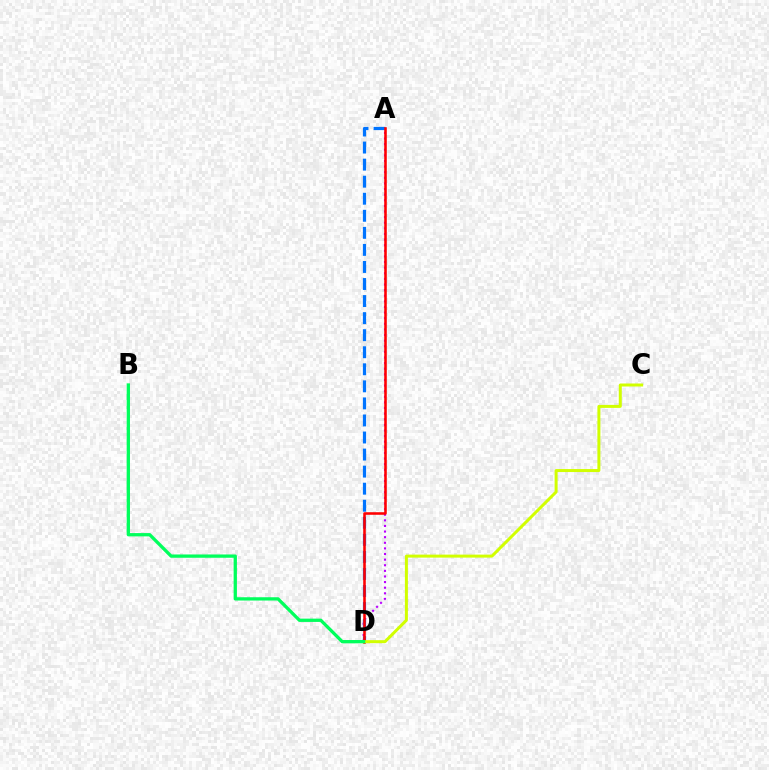{('A', 'D'): [{'color': '#b900ff', 'line_style': 'dotted', 'thickness': 1.53}, {'color': '#0074ff', 'line_style': 'dashed', 'thickness': 2.32}, {'color': '#ff0000', 'line_style': 'solid', 'thickness': 1.84}], ('C', 'D'): [{'color': '#d1ff00', 'line_style': 'solid', 'thickness': 2.15}], ('B', 'D'): [{'color': '#00ff5c', 'line_style': 'solid', 'thickness': 2.37}]}